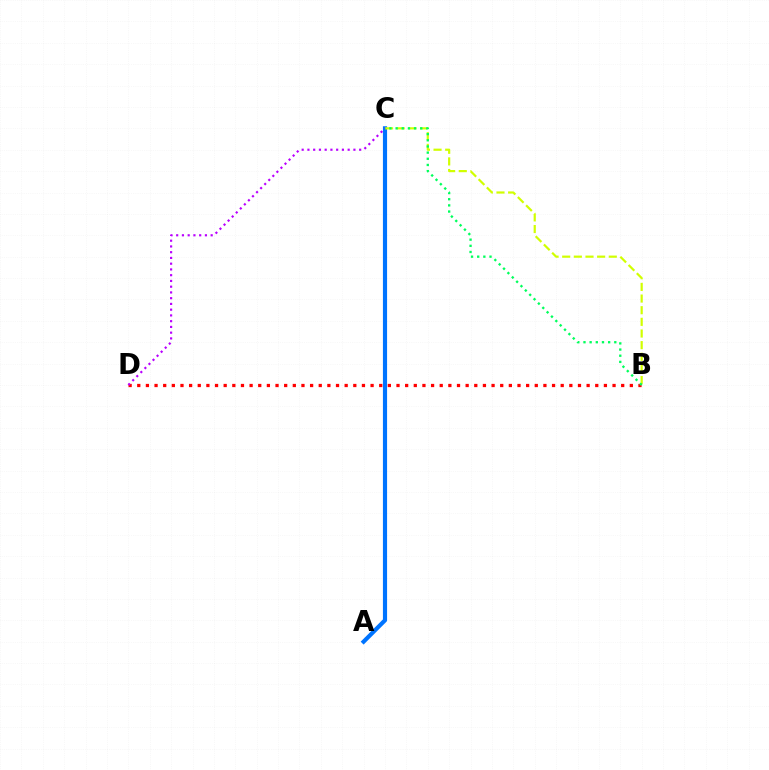{('A', 'C'): [{'color': '#0074ff', 'line_style': 'solid', 'thickness': 2.99}], ('B', 'C'): [{'color': '#d1ff00', 'line_style': 'dashed', 'thickness': 1.58}, {'color': '#00ff5c', 'line_style': 'dotted', 'thickness': 1.67}], ('B', 'D'): [{'color': '#ff0000', 'line_style': 'dotted', 'thickness': 2.35}], ('C', 'D'): [{'color': '#b900ff', 'line_style': 'dotted', 'thickness': 1.56}]}